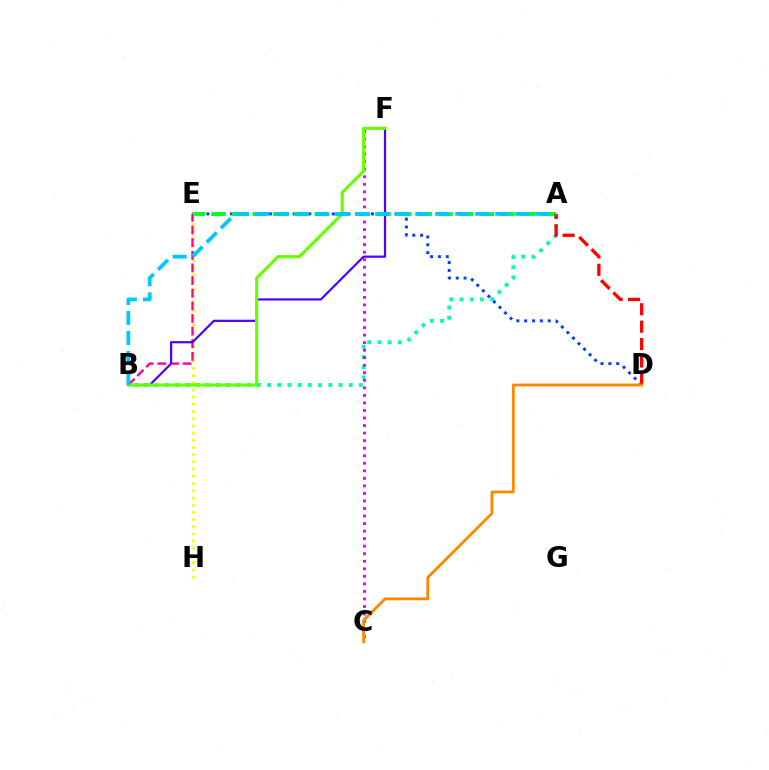{('E', 'H'): [{'color': '#eeff00', 'line_style': 'dotted', 'thickness': 1.96}], ('A', 'B'): [{'color': '#00ffaf', 'line_style': 'dotted', 'thickness': 2.77}, {'color': '#00c7ff', 'line_style': 'dashed', 'thickness': 2.72}], ('B', 'E'): [{'color': '#ff00a0', 'line_style': 'dashed', 'thickness': 1.72}], ('C', 'F'): [{'color': '#d600ff', 'line_style': 'dotted', 'thickness': 2.05}], ('B', 'F'): [{'color': '#4f00ff', 'line_style': 'solid', 'thickness': 1.59}, {'color': '#66ff00', 'line_style': 'solid', 'thickness': 2.25}], ('D', 'E'): [{'color': '#003fff', 'line_style': 'dotted', 'thickness': 2.13}], ('A', 'E'): [{'color': '#00ff27', 'line_style': 'dashed', 'thickness': 2.81}], ('A', 'D'): [{'color': '#ff0000', 'line_style': 'dashed', 'thickness': 2.37}], ('C', 'D'): [{'color': '#ff8800', 'line_style': 'solid', 'thickness': 2.05}]}